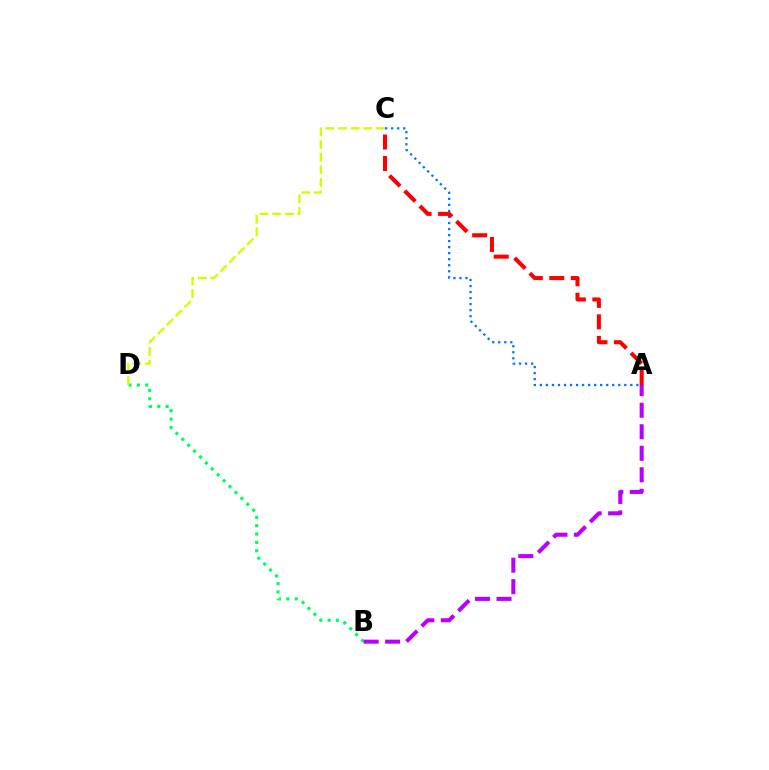{('B', 'D'): [{'color': '#00ff5c', 'line_style': 'dotted', 'thickness': 2.27}], ('A', 'C'): [{'color': '#0074ff', 'line_style': 'dotted', 'thickness': 1.64}, {'color': '#ff0000', 'line_style': 'dashed', 'thickness': 2.92}], ('C', 'D'): [{'color': '#d1ff00', 'line_style': 'dashed', 'thickness': 1.71}], ('A', 'B'): [{'color': '#b900ff', 'line_style': 'dashed', 'thickness': 2.92}]}